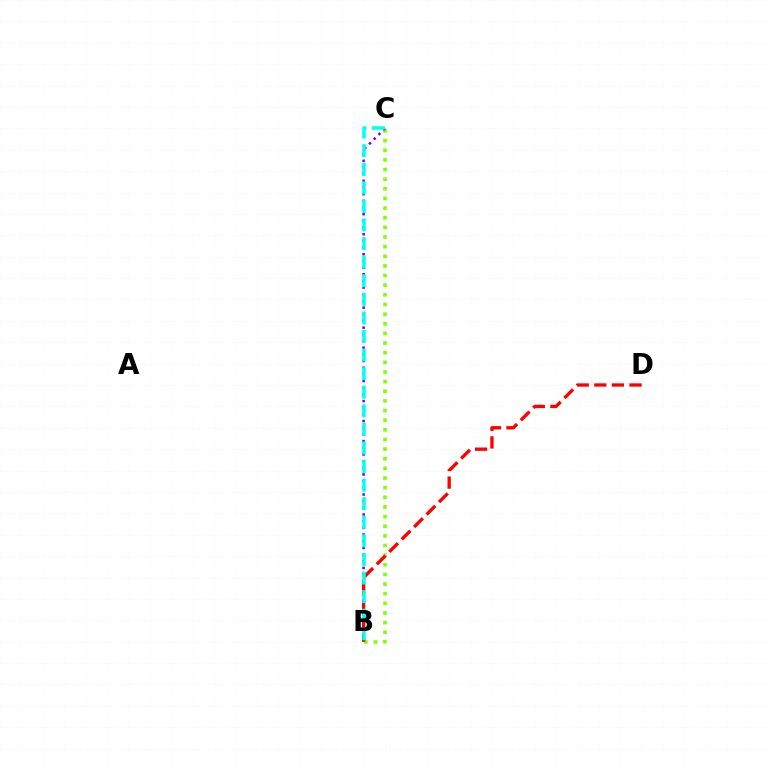{('B', 'C'): [{'color': '#84ff00', 'line_style': 'dotted', 'thickness': 2.62}, {'color': '#7200ff', 'line_style': 'dotted', 'thickness': 1.81}, {'color': '#00fff6', 'line_style': 'dashed', 'thickness': 2.52}], ('B', 'D'): [{'color': '#ff0000', 'line_style': 'dashed', 'thickness': 2.39}]}